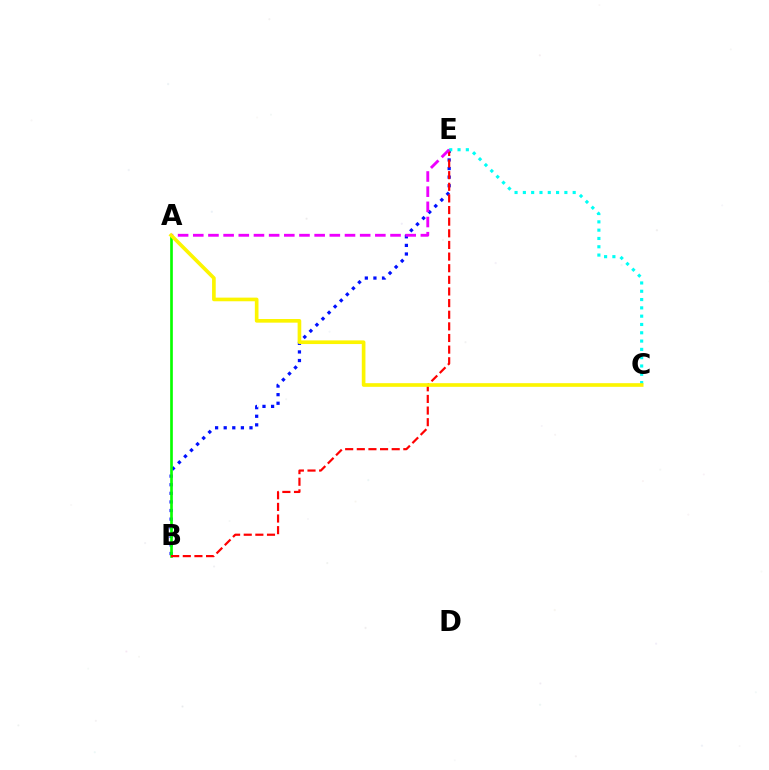{('B', 'E'): [{'color': '#0010ff', 'line_style': 'dotted', 'thickness': 2.34}, {'color': '#ff0000', 'line_style': 'dashed', 'thickness': 1.58}], ('A', 'B'): [{'color': '#08ff00', 'line_style': 'solid', 'thickness': 1.92}], ('C', 'E'): [{'color': '#00fff6', 'line_style': 'dotted', 'thickness': 2.26}], ('A', 'E'): [{'color': '#ee00ff', 'line_style': 'dashed', 'thickness': 2.06}], ('A', 'C'): [{'color': '#fcf500', 'line_style': 'solid', 'thickness': 2.63}]}